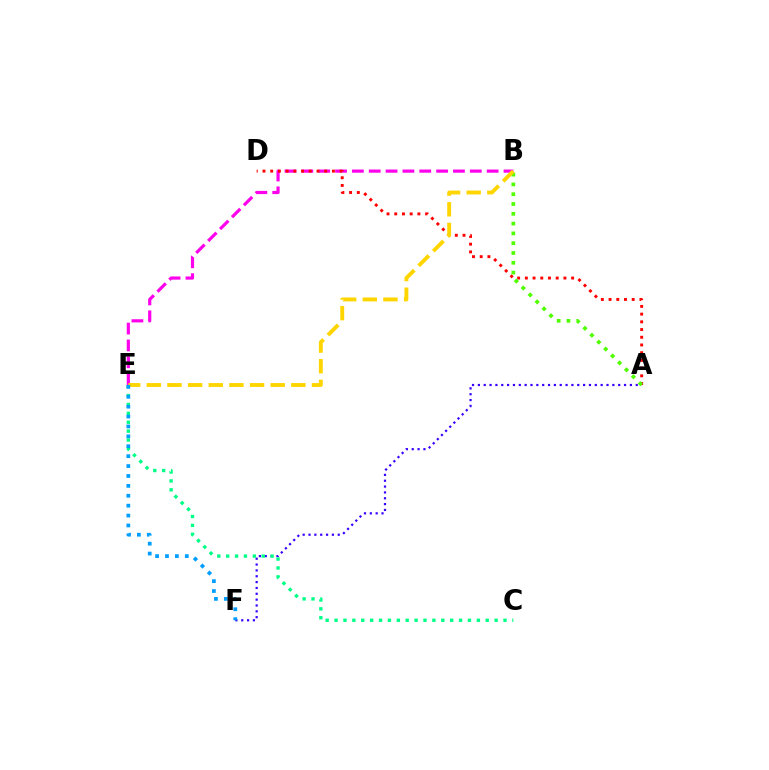{('A', 'F'): [{'color': '#3700ff', 'line_style': 'dotted', 'thickness': 1.59}], ('C', 'E'): [{'color': '#00ff86', 'line_style': 'dotted', 'thickness': 2.42}], ('B', 'E'): [{'color': '#ff00ed', 'line_style': 'dashed', 'thickness': 2.29}, {'color': '#ffd500', 'line_style': 'dashed', 'thickness': 2.8}], ('A', 'D'): [{'color': '#ff0000', 'line_style': 'dotted', 'thickness': 2.1}], ('A', 'B'): [{'color': '#4fff00', 'line_style': 'dotted', 'thickness': 2.66}], ('E', 'F'): [{'color': '#009eff', 'line_style': 'dotted', 'thickness': 2.69}]}